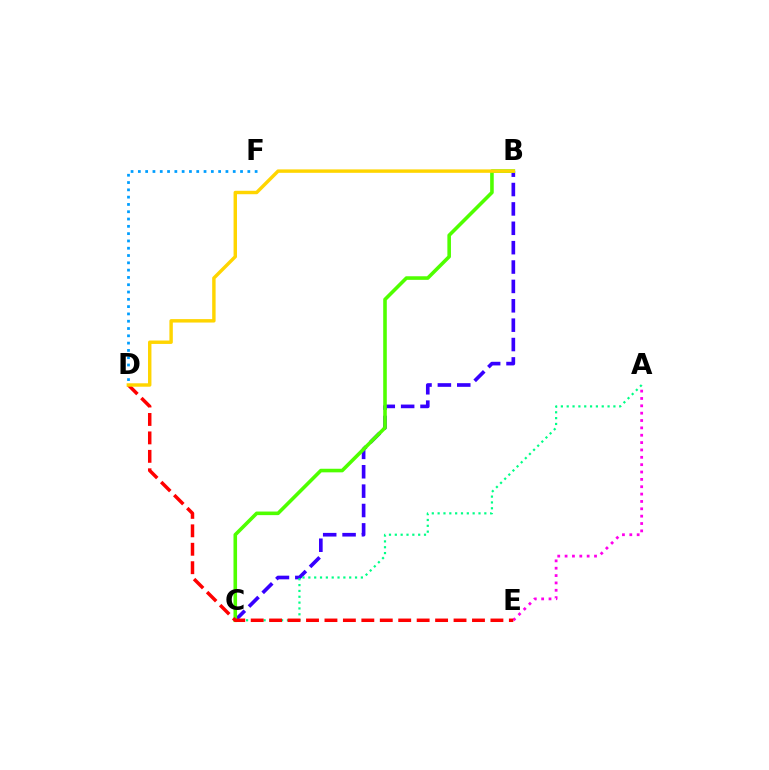{('B', 'C'): [{'color': '#3700ff', 'line_style': 'dashed', 'thickness': 2.63}, {'color': '#4fff00', 'line_style': 'solid', 'thickness': 2.58}], ('A', 'E'): [{'color': '#ff00ed', 'line_style': 'dotted', 'thickness': 2.0}], ('A', 'C'): [{'color': '#00ff86', 'line_style': 'dotted', 'thickness': 1.59}], ('D', 'E'): [{'color': '#ff0000', 'line_style': 'dashed', 'thickness': 2.51}], ('D', 'F'): [{'color': '#009eff', 'line_style': 'dotted', 'thickness': 1.98}], ('B', 'D'): [{'color': '#ffd500', 'line_style': 'solid', 'thickness': 2.47}]}